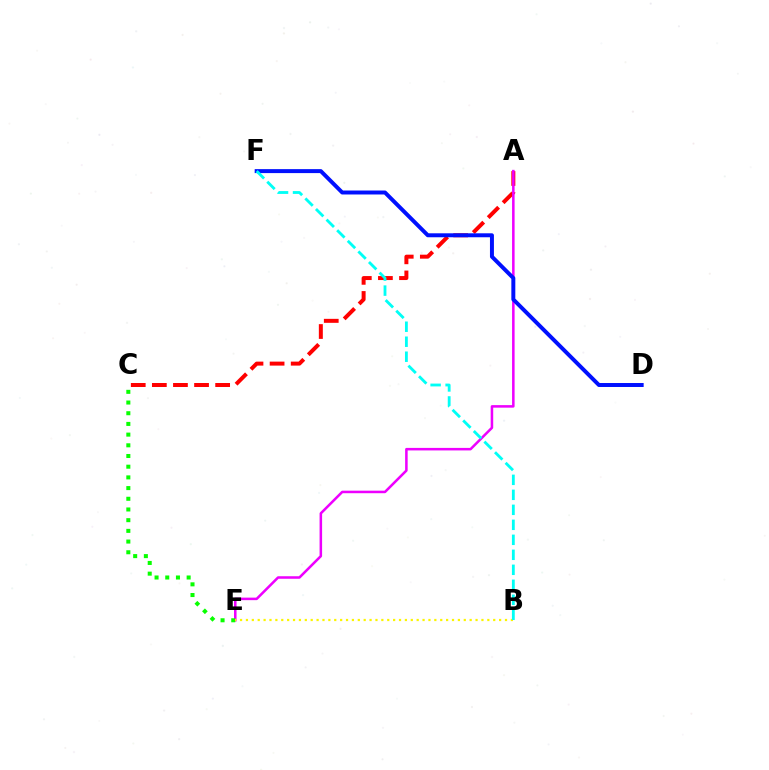{('A', 'C'): [{'color': '#ff0000', 'line_style': 'dashed', 'thickness': 2.87}], ('A', 'E'): [{'color': '#ee00ff', 'line_style': 'solid', 'thickness': 1.82}], ('C', 'E'): [{'color': '#08ff00', 'line_style': 'dotted', 'thickness': 2.91}], ('B', 'E'): [{'color': '#fcf500', 'line_style': 'dotted', 'thickness': 1.6}], ('D', 'F'): [{'color': '#0010ff', 'line_style': 'solid', 'thickness': 2.86}], ('B', 'F'): [{'color': '#00fff6', 'line_style': 'dashed', 'thickness': 2.04}]}